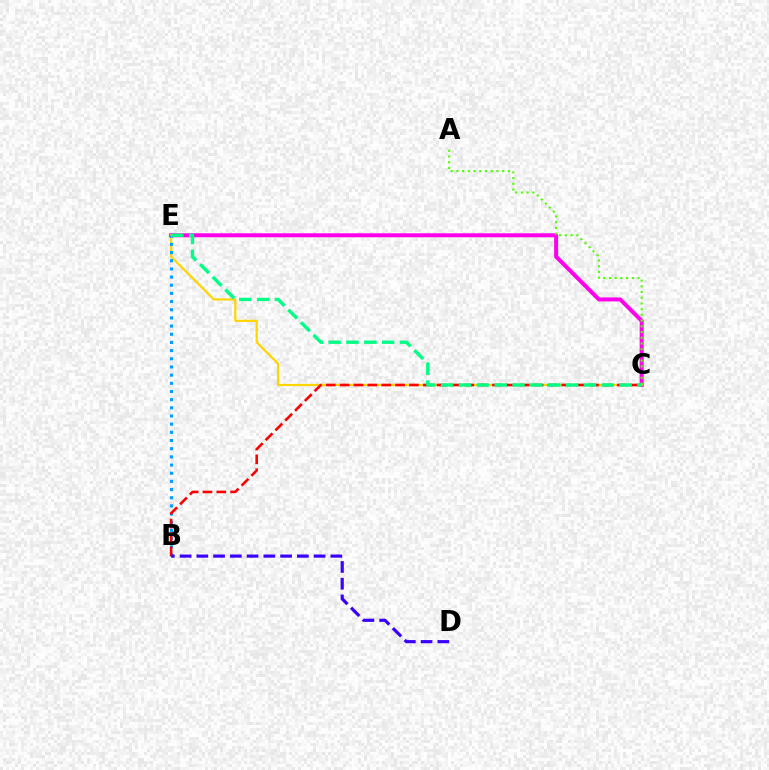{('C', 'E'): [{'color': '#ff00ed', 'line_style': 'solid', 'thickness': 2.88}, {'color': '#ffd500', 'line_style': 'solid', 'thickness': 1.58}, {'color': '#00ff86', 'line_style': 'dashed', 'thickness': 2.42}], ('B', 'E'): [{'color': '#009eff', 'line_style': 'dotted', 'thickness': 2.22}], ('B', 'C'): [{'color': '#ff0000', 'line_style': 'dashed', 'thickness': 1.88}], ('A', 'C'): [{'color': '#4fff00', 'line_style': 'dotted', 'thickness': 1.55}], ('B', 'D'): [{'color': '#3700ff', 'line_style': 'dashed', 'thickness': 2.28}]}